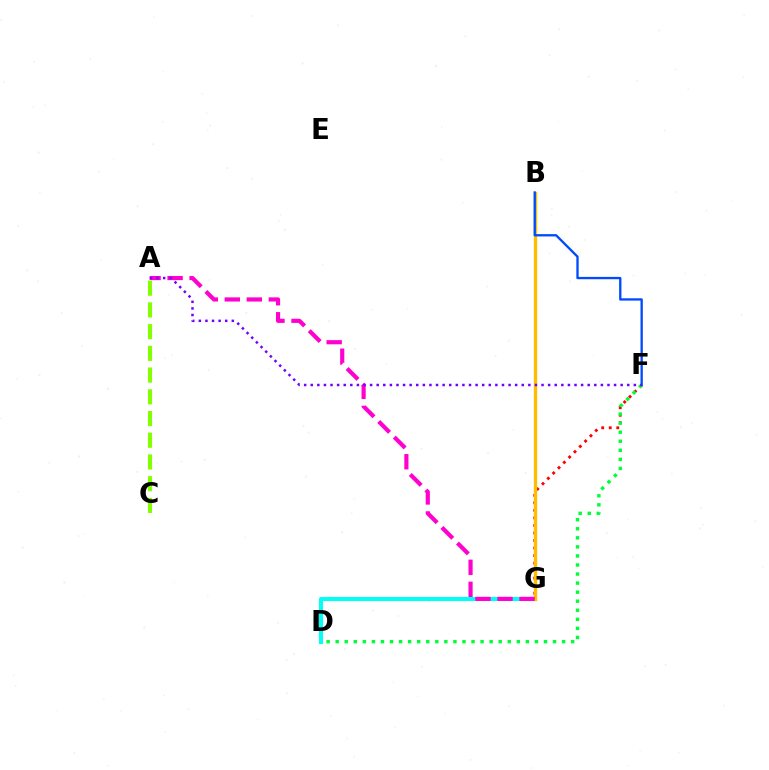{('F', 'G'): [{'color': '#ff0000', 'line_style': 'dotted', 'thickness': 2.05}], ('D', 'G'): [{'color': '#00fff6', 'line_style': 'solid', 'thickness': 2.92}], ('D', 'F'): [{'color': '#00ff39', 'line_style': 'dotted', 'thickness': 2.46}], ('B', 'G'): [{'color': '#ffbd00', 'line_style': 'solid', 'thickness': 2.39}], ('A', 'G'): [{'color': '#ff00cf', 'line_style': 'dashed', 'thickness': 2.99}], ('B', 'F'): [{'color': '#004bff', 'line_style': 'solid', 'thickness': 1.68}], ('A', 'F'): [{'color': '#7200ff', 'line_style': 'dotted', 'thickness': 1.79}], ('A', 'C'): [{'color': '#84ff00', 'line_style': 'dashed', 'thickness': 2.95}]}